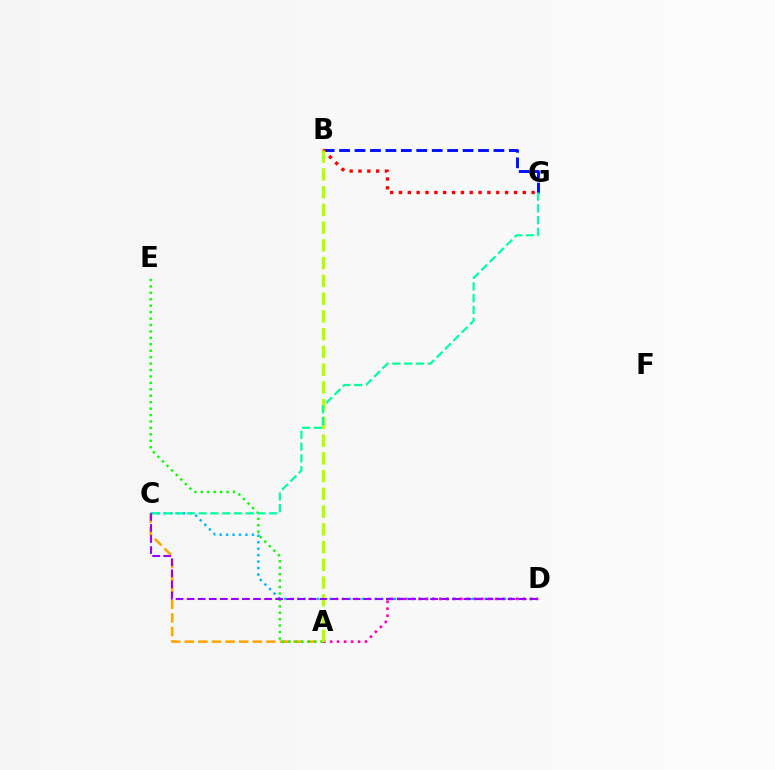{('A', 'C'): [{'color': '#ffa500', 'line_style': 'dashed', 'thickness': 1.85}], ('C', 'D'): [{'color': '#00b5ff', 'line_style': 'dotted', 'thickness': 1.76}, {'color': '#9b00ff', 'line_style': 'dashed', 'thickness': 1.5}], ('A', 'E'): [{'color': '#08ff00', 'line_style': 'dotted', 'thickness': 1.75}], ('B', 'G'): [{'color': '#0010ff', 'line_style': 'dashed', 'thickness': 2.1}, {'color': '#ff0000', 'line_style': 'dotted', 'thickness': 2.4}], ('A', 'D'): [{'color': '#ff00bd', 'line_style': 'dotted', 'thickness': 1.89}], ('A', 'B'): [{'color': '#b3ff00', 'line_style': 'dashed', 'thickness': 2.41}], ('C', 'G'): [{'color': '#00ff9d', 'line_style': 'dashed', 'thickness': 1.6}]}